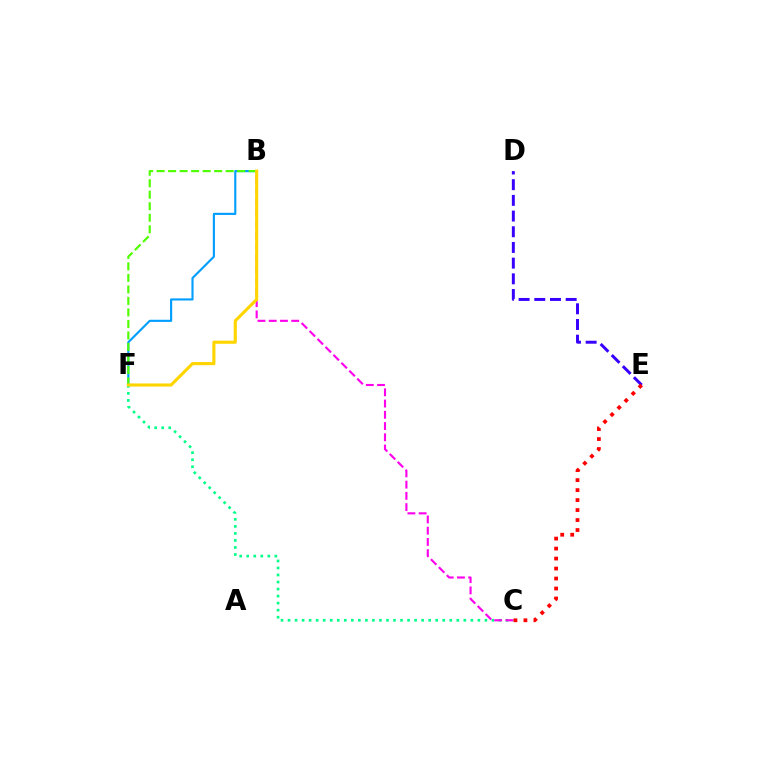{('B', 'F'): [{'color': '#009eff', 'line_style': 'solid', 'thickness': 1.53}, {'color': '#4fff00', 'line_style': 'dashed', 'thickness': 1.56}, {'color': '#ffd500', 'line_style': 'solid', 'thickness': 2.24}], ('C', 'F'): [{'color': '#00ff86', 'line_style': 'dotted', 'thickness': 1.91}], ('B', 'C'): [{'color': '#ff00ed', 'line_style': 'dashed', 'thickness': 1.53}], ('D', 'E'): [{'color': '#3700ff', 'line_style': 'dashed', 'thickness': 2.13}], ('C', 'E'): [{'color': '#ff0000', 'line_style': 'dotted', 'thickness': 2.71}]}